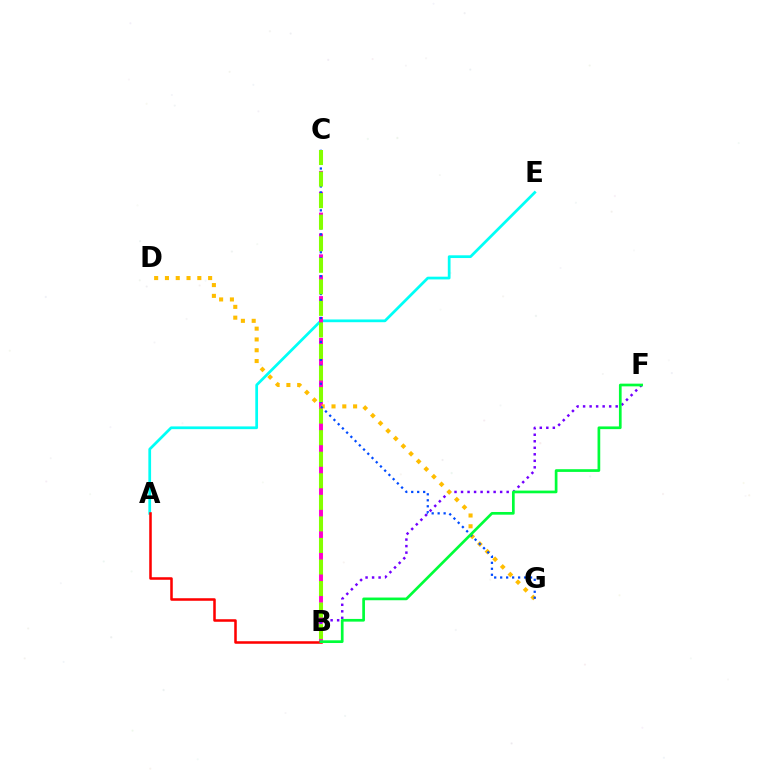{('A', 'E'): [{'color': '#00fff6', 'line_style': 'solid', 'thickness': 1.97}], ('B', 'C'): [{'color': '#ff00cf', 'line_style': 'dashed', 'thickness': 2.84}, {'color': '#84ff00', 'line_style': 'dashed', 'thickness': 2.93}], ('B', 'F'): [{'color': '#7200ff', 'line_style': 'dotted', 'thickness': 1.77}, {'color': '#00ff39', 'line_style': 'solid', 'thickness': 1.94}], ('D', 'G'): [{'color': '#ffbd00', 'line_style': 'dotted', 'thickness': 2.93}], ('C', 'G'): [{'color': '#004bff', 'line_style': 'dotted', 'thickness': 1.62}], ('A', 'B'): [{'color': '#ff0000', 'line_style': 'solid', 'thickness': 1.83}]}